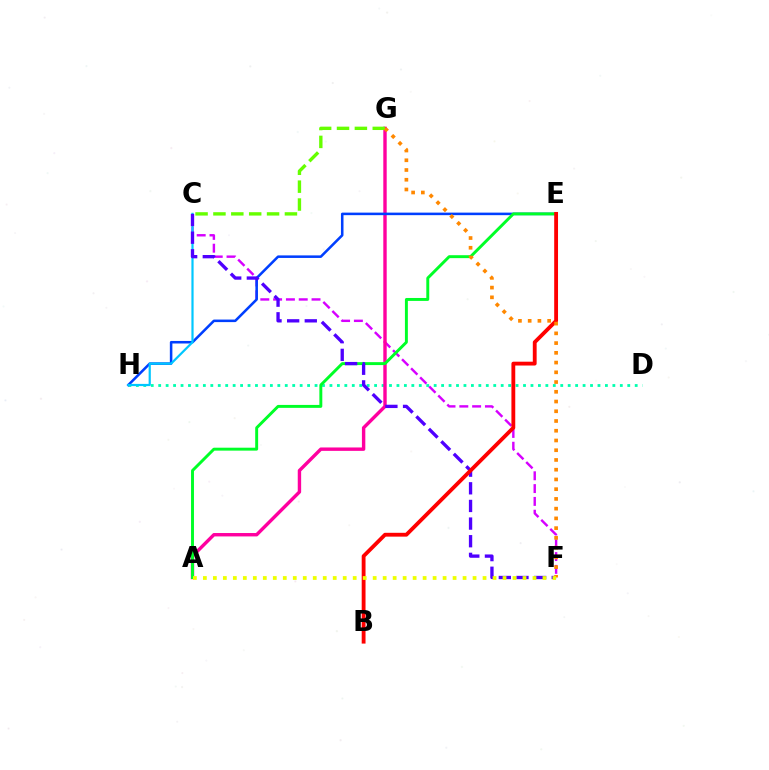{('C', 'F'): [{'color': '#d600ff', 'line_style': 'dashed', 'thickness': 1.74}, {'color': '#4f00ff', 'line_style': 'dashed', 'thickness': 2.4}], ('D', 'H'): [{'color': '#00ffaf', 'line_style': 'dotted', 'thickness': 2.02}], ('A', 'G'): [{'color': '#ff00a0', 'line_style': 'solid', 'thickness': 2.45}], ('E', 'H'): [{'color': '#003fff', 'line_style': 'solid', 'thickness': 1.83}], ('C', 'H'): [{'color': '#00c7ff', 'line_style': 'solid', 'thickness': 1.59}], ('C', 'G'): [{'color': '#66ff00', 'line_style': 'dashed', 'thickness': 2.43}], ('A', 'E'): [{'color': '#00ff27', 'line_style': 'solid', 'thickness': 2.11}], ('B', 'E'): [{'color': '#ff0000', 'line_style': 'solid', 'thickness': 2.76}], ('F', 'G'): [{'color': '#ff8800', 'line_style': 'dotted', 'thickness': 2.65}], ('A', 'F'): [{'color': '#eeff00', 'line_style': 'dotted', 'thickness': 2.71}]}